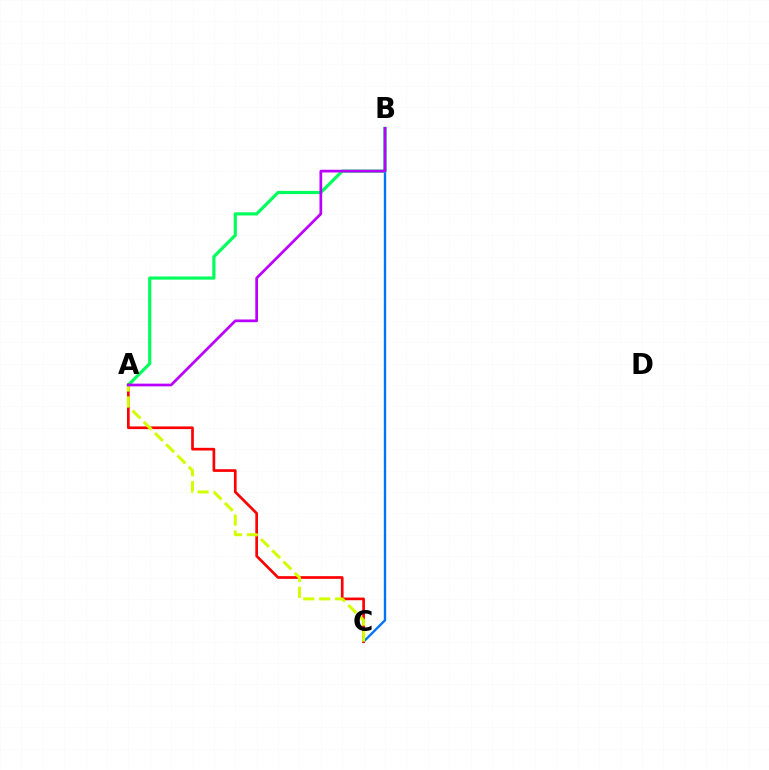{('B', 'C'): [{'color': '#0074ff', 'line_style': 'solid', 'thickness': 1.7}], ('A', 'B'): [{'color': '#00ff5c', 'line_style': 'solid', 'thickness': 2.29}, {'color': '#b900ff', 'line_style': 'solid', 'thickness': 1.96}], ('A', 'C'): [{'color': '#ff0000', 'line_style': 'solid', 'thickness': 1.93}, {'color': '#d1ff00', 'line_style': 'dashed', 'thickness': 2.16}]}